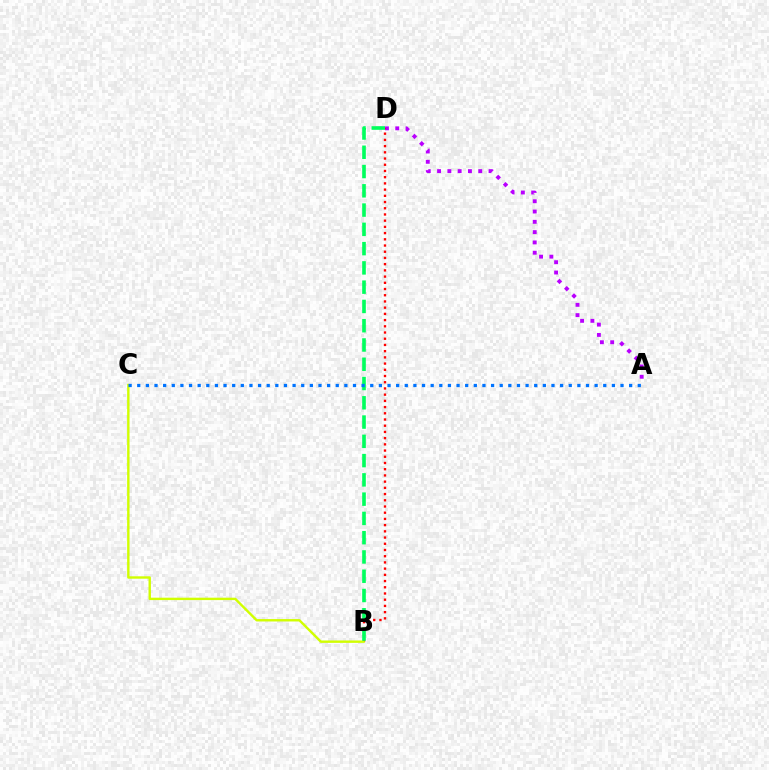{('A', 'D'): [{'color': '#b900ff', 'line_style': 'dotted', 'thickness': 2.8}], ('B', 'D'): [{'color': '#ff0000', 'line_style': 'dotted', 'thickness': 1.69}, {'color': '#00ff5c', 'line_style': 'dashed', 'thickness': 2.62}], ('B', 'C'): [{'color': '#d1ff00', 'line_style': 'solid', 'thickness': 1.73}], ('A', 'C'): [{'color': '#0074ff', 'line_style': 'dotted', 'thickness': 2.34}]}